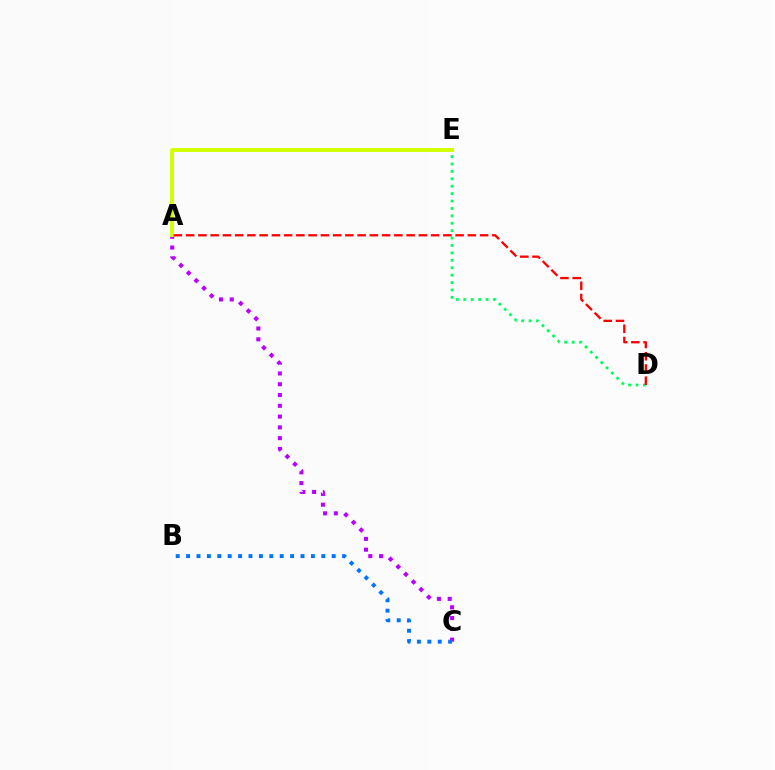{('A', 'C'): [{'color': '#b900ff', 'line_style': 'dotted', 'thickness': 2.93}], ('D', 'E'): [{'color': '#00ff5c', 'line_style': 'dotted', 'thickness': 2.01}], ('B', 'C'): [{'color': '#0074ff', 'line_style': 'dotted', 'thickness': 2.83}], ('A', 'E'): [{'color': '#d1ff00', 'line_style': 'solid', 'thickness': 2.8}], ('A', 'D'): [{'color': '#ff0000', 'line_style': 'dashed', 'thickness': 1.66}]}